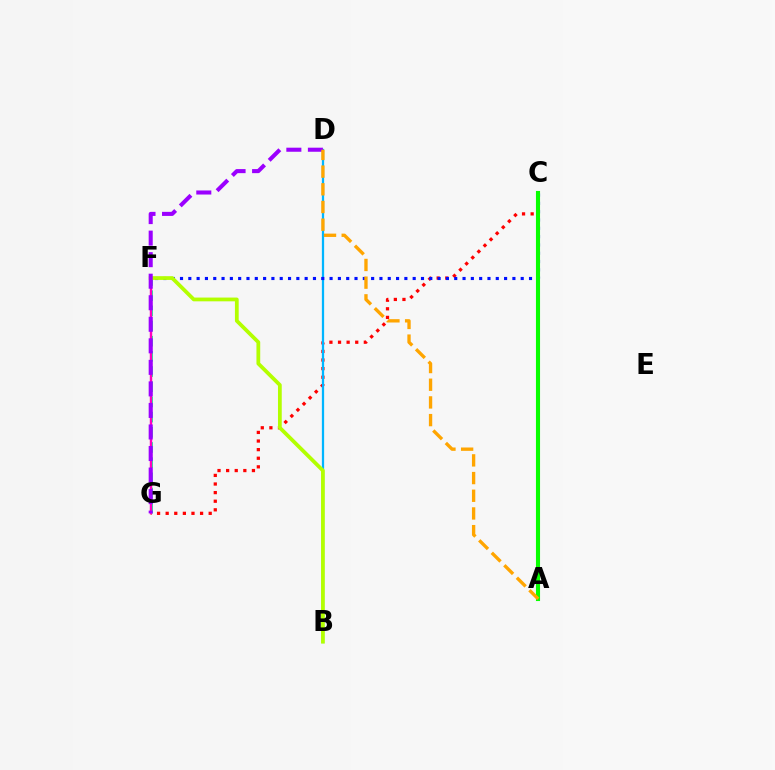{('F', 'G'): [{'color': '#00ff9d', 'line_style': 'dashed', 'thickness': 2.06}, {'color': '#ff00bd', 'line_style': 'solid', 'thickness': 1.74}], ('C', 'G'): [{'color': '#ff0000', 'line_style': 'dotted', 'thickness': 2.34}], ('B', 'D'): [{'color': '#00b5ff', 'line_style': 'solid', 'thickness': 1.62}], ('C', 'F'): [{'color': '#0010ff', 'line_style': 'dotted', 'thickness': 2.26}], ('A', 'C'): [{'color': '#08ff00', 'line_style': 'solid', 'thickness': 2.95}], ('B', 'F'): [{'color': '#b3ff00', 'line_style': 'solid', 'thickness': 2.71}], ('D', 'G'): [{'color': '#9b00ff', 'line_style': 'dashed', 'thickness': 2.93}], ('A', 'D'): [{'color': '#ffa500', 'line_style': 'dashed', 'thickness': 2.4}]}